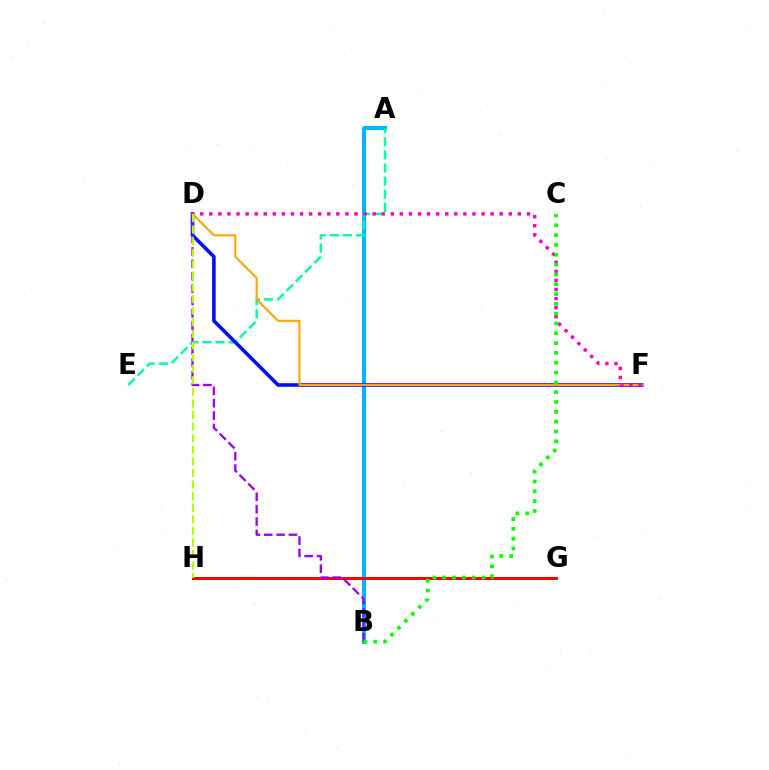{('A', 'B'): [{'color': '#00b5ff', 'line_style': 'solid', 'thickness': 2.87}], ('G', 'H'): [{'color': '#ff0000', 'line_style': 'solid', 'thickness': 2.15}], ('A', 'E'): [{'color': '#00ff9d', 'line_style': 'dashed', 'thickness': 1.78}], ('D', 'F'): [{'color': '#0010ff', 'line_style': 'solid', 'thickness': 2.58}, {'color': '#ffa500', 'line_style': 'solid', 'thickness': 1.52}, {'color': '#ff00bd', 'line_style': 'dotted', 'thickness': 2.47}], ('B', 'D'): [{'color': '#9b00ff', 'line_style': 'dashed', 'thickness': 1.68}], ('D', 'H'): [{'color': '#b3ff00', 'line_style': 'dashed', 'thickness': 1.57}], ('B', 'C'): [{'color': '#08ff00', 'line_style': 'dotted', 'thickness': 2.67}]}